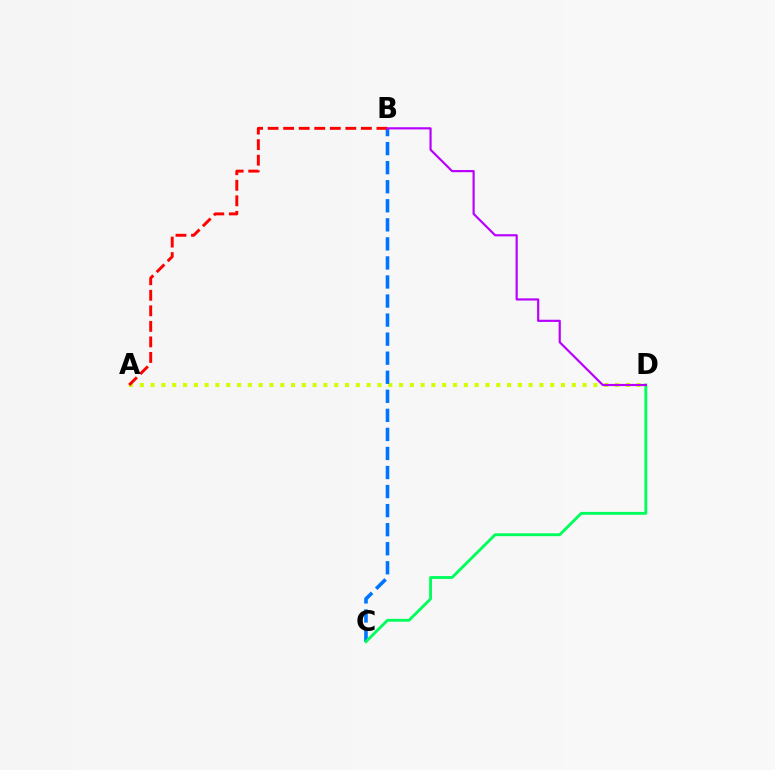{('A', 'D'): [{'color': '#d1ff00', 'line_style': 'dotted', 'thickness': 2.93}], ('B', 'C'): [{'color': '#0074ff', 'line_style': 'dashed', 'thickness': 2.59}], ('C', 'D'): [{'color': '#00ff5c', 'line_style': 'solid', 'thickness': 2.06}], ('A', 'B'): [{'color': '#ff0000', 'line_style': 'dashed', 'thickness': 2.11}], ('B', 'D'): [{'color': '#b900ff', 'line_style': 'solid', 'thickness': 1.57}]}